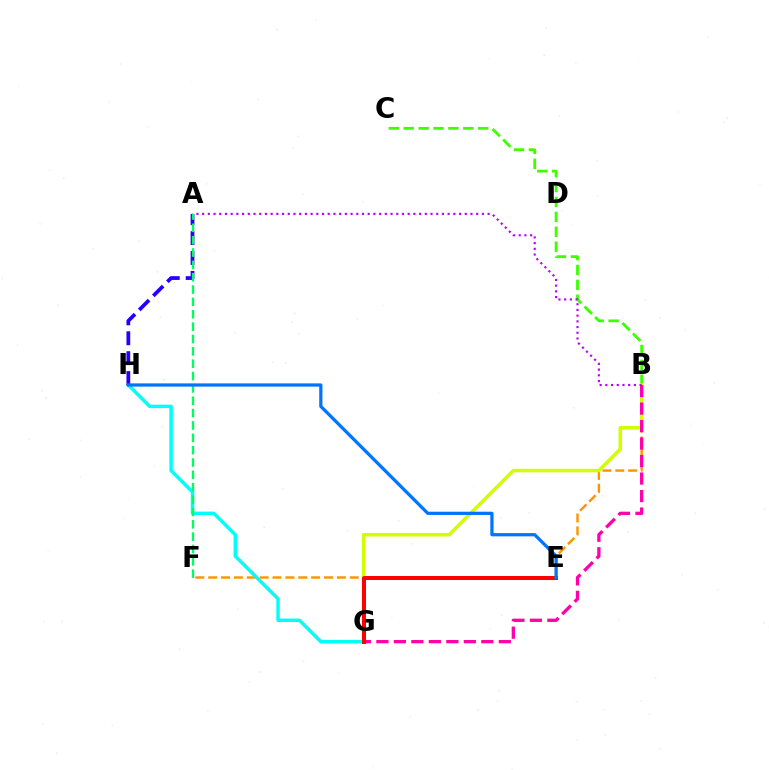{('B', 'F'): [{'color': '#ff9400', 'line_style': 'dashed', 'thickness': 1.75}], ('B', 'C'): [{'color': '#3dff00', 'line_style': 'dashed', 'thickness': 2.02}], ('G', 'H'): [{'color': '#00fff6', 'line_style': 'solid', 'thickness': 2.5}], ('B', 'G'): [{'color': '#d1ff00', 'line_style': 'solid', 'thickness': 2.55}, {'color': '#ff00ac', 'line_style': 'dashed', 'thickness': 2.38}], ('A', 'B'): [{'color': '#b900ff', 'line_style': 'dotted', 'thickness': 1.55}], ('E', 'G'): [{'color': '#ff0000', 'line_style': 'solid', 'thickness': 2.88}], ('A', 'H'): [{'color': '#2500ff', 'line_style': 'dashed', 'thickness': 2.7}], ('A', 'F'): [{'color': '#00ff5c', 'line_style': 'dashed', 'thickness': 1.68}], ('E', 'H'): [{'color': '#0074ff', 'line_style': 'solid', 'thickness': 2.33}]}